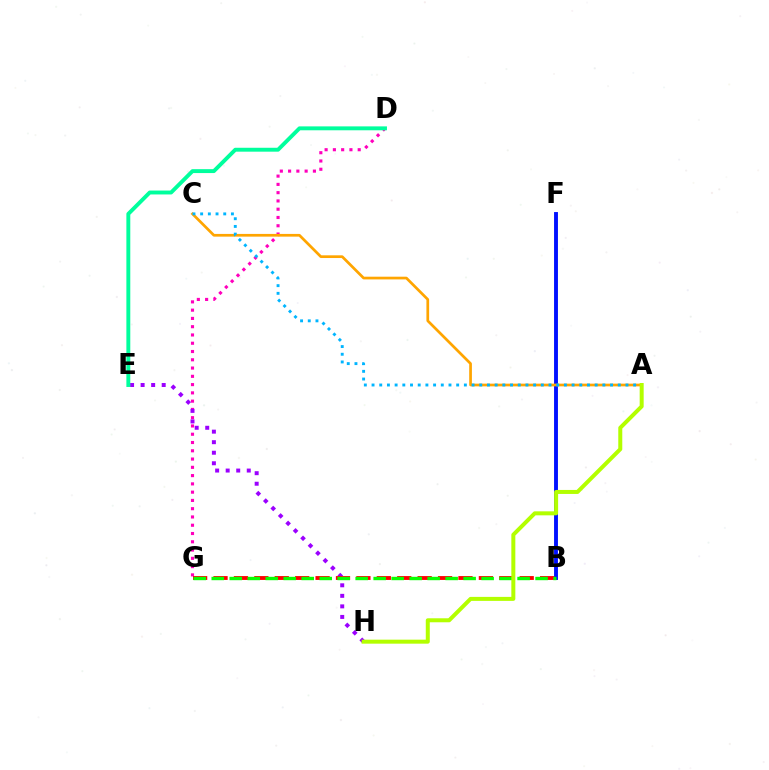{('D', 'G'): [{'color': '#ff00bd', 'line_style': 'dotted', 'thickness': 2.25}], ('E', 'H'): [{'color': '#9b00ff', 'line_style': 'dotted', 'thickness': 2.86}], ('D', 'E'): [{'color': '#00ff9d', 'line_style': 'solid', 'thickness': 2.81}], ('B', 'F'): [{'color': '#0010ff', 'line_style': 'solid', 'thickness': 2.8}], ('B', 'G'): [{'color': '#ff0000', 'line_style': 'dashed', 'thickness': 2.77}, {'color': '#08ff00', 'line_style': 'dashed', 'thickness': 2.44}], ('A', 'C'): [{'color': '#ffa500', 'line_style': 'solid', 'thickness': 1.95}, {'color': '#00b5ff', 'line_style': 'dotted', 'thickness': 2.09}], ('A', 'H'): [{'color': '#b3ff00', 'line_style': 'solid', 'thickness': 2.88}]}